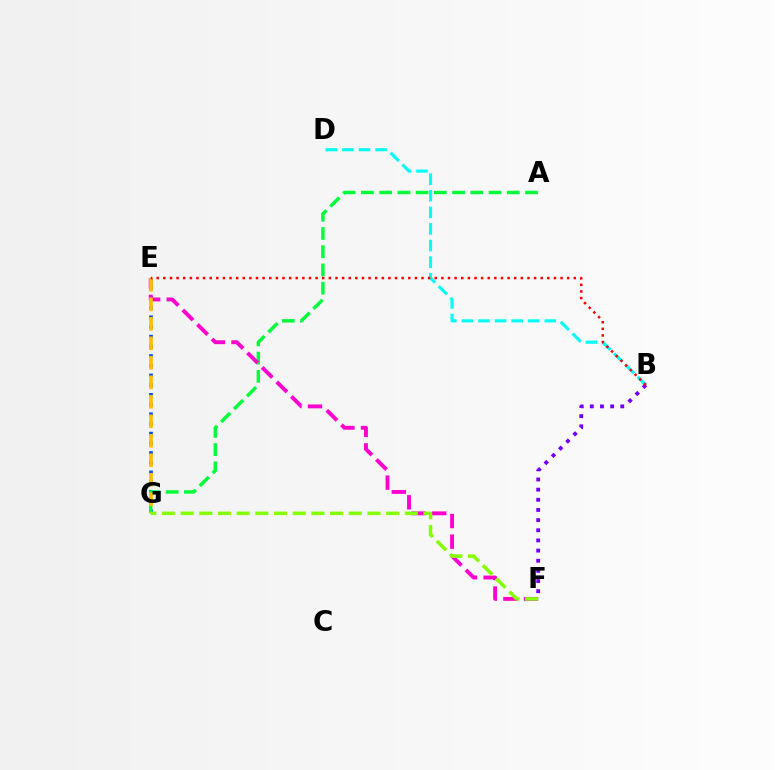{('E', 'G'): [{'color': '#004bff', 'line_style': 'dotted', 'thickness': 2.63}, {'color': '#ffbd00', 'line_style': 'dashed', 'thickness': 2.65}], ('B', 'D'): [{'color': '#00fff6', 'line_style': 'dashed', 'thickness': 2.25}], ('A', 'G'): [{'color': '#00ff39', 'line_style': 'dashed', 'thickness': 2.48}], ('E', 'F'): [{'color': '#ff00cf', 'line_style': 'dashed', 'thickness': 2.8}], ('F', 'G'): [{'color': '#84ff00', 'line_style': 'dashed', 'thickness': 2.54}], ('B', 'F'): [{'color': '#7200ff', 'line_style': 'dotted', 'thickness': 2.76}], ('B', 'E'): [{'color': '#ff0000', 'line_style': 'dotted', 'thickness': 1.8}]}